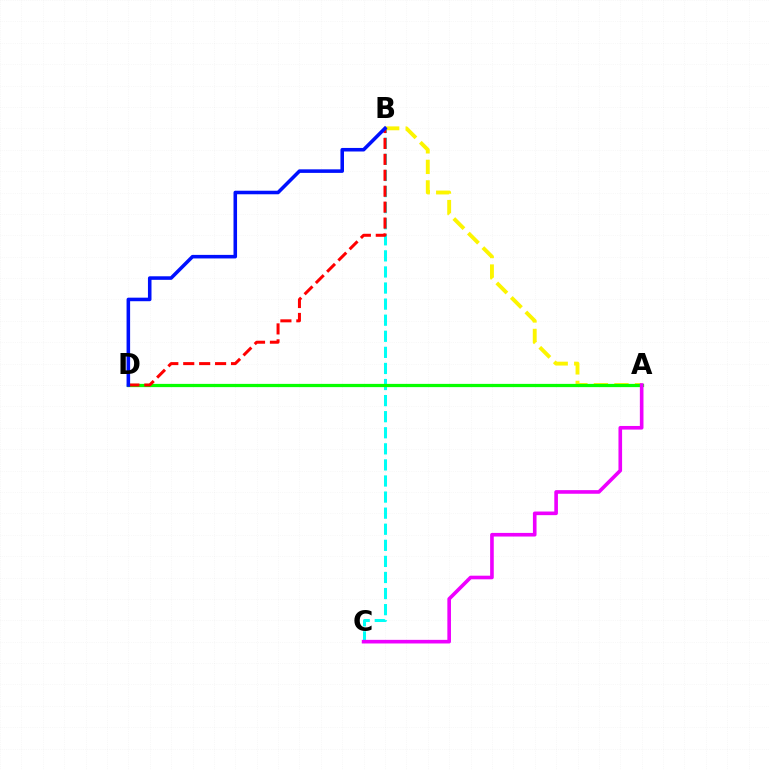{('A', 'B'): [{'color': '#fcf500', 'line_style': 'dashed', 'thickness': 2.79}], ('B', 'C'): [{'color': '#00fff6', 'line_style': 'dashed', 'thickness': 2.18}], ('A', 'D'): [{'color': '#08ff00', 'line_style': 'solid', 'thickness': 2.33}], ('A', 'C'): [{'color': '#ee00ff', 'line_style': 'solid', 'thickness': 2.61}], ('B', 'D'): [{'color': '#ff0000', 'line_style': 'dashed', 'thickness': 2.16}, {'color': '#0010ff', 'line_style': 'solid', 'thickness': 2.56}]}